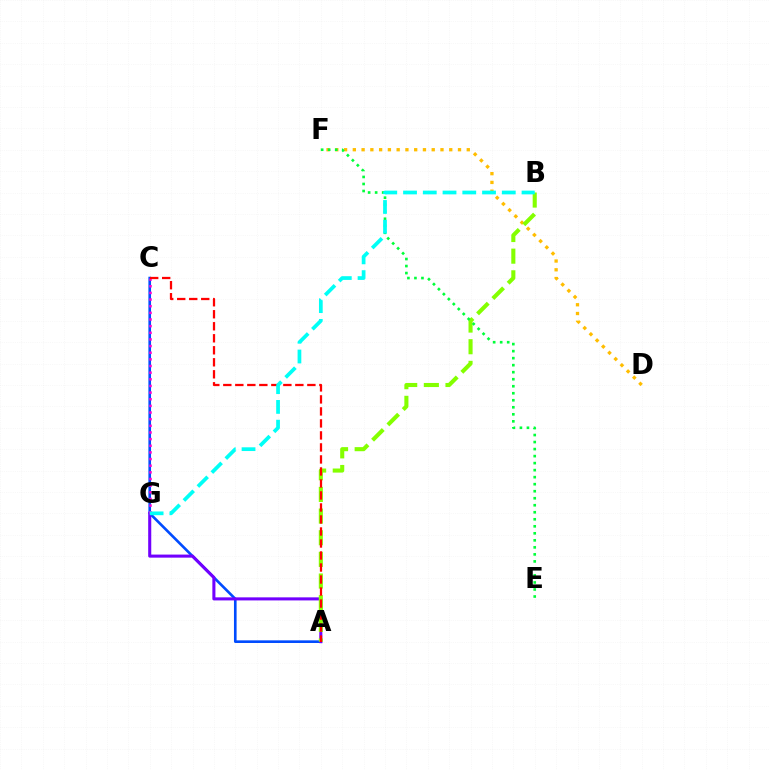{('D', 'F'): [{'color': '#ffbd00', 'line_style': 'dotted', 'thickness': 2.38}], ('A', 'C'): [{'color': '#004bff', 'line_style': 'solid', 'thickness': 1.9}, {'color': '#ff0000', 'line_style': 'dashed', 'thickness': 1.63}], ('A', 'G'): [{'color': '#7200ff', 'line_style': 'solid', 'thickness': 2.21}], ('A', 'B'): [{'color': '#84ff00', 'line_style': 'dashed', 'thickness': 2.94}], ('E', 'F'): [{'color': '#00ff39', 'line_style': 'dotted', 'thickness': 1.91}], ('C', 'G'): [{'color': '#ff00cf', 'line_style': 'dotted', 'thickness': 1.81}], ('B', 'G'): [{'color': '#00fff6', 'line_style': 'dashed', 'thickness': 2.68}]}